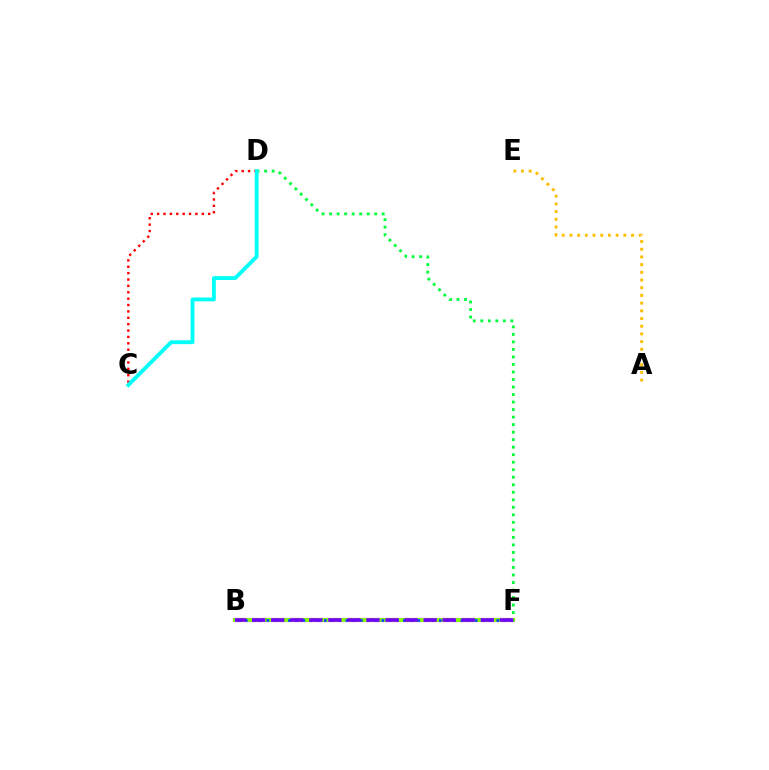{('D', 'F'): [{'color': '#00ff39', 'line_style': 'dotted', 'thickness': 2.04}], ('B', 'F'): [{'color': '#ff00cf', 'line_style': 'solid', 'thickness': 3.0}, {'color': '#84ff00', 'line_style': 'solid', 'thickness': 2.78}, {'color': '#004bff', 'line_style': 'dotted', 'thickness': 1.95}, {'color': '#7200ff', 'line_style': 'dashed', 'thickness': 2.59}], ('C', 'D'): [{'color': '#ff0000', 'line_style': 'dotted', 'thickness': 1.73}, {'color': '#00fff6', 'line_style': 'solid', 'thickness': 2.76}], ('A', 'E'): [{'color': '#ffbd00', 'line_style': 'dotted', 'thickness': 2.09}]}